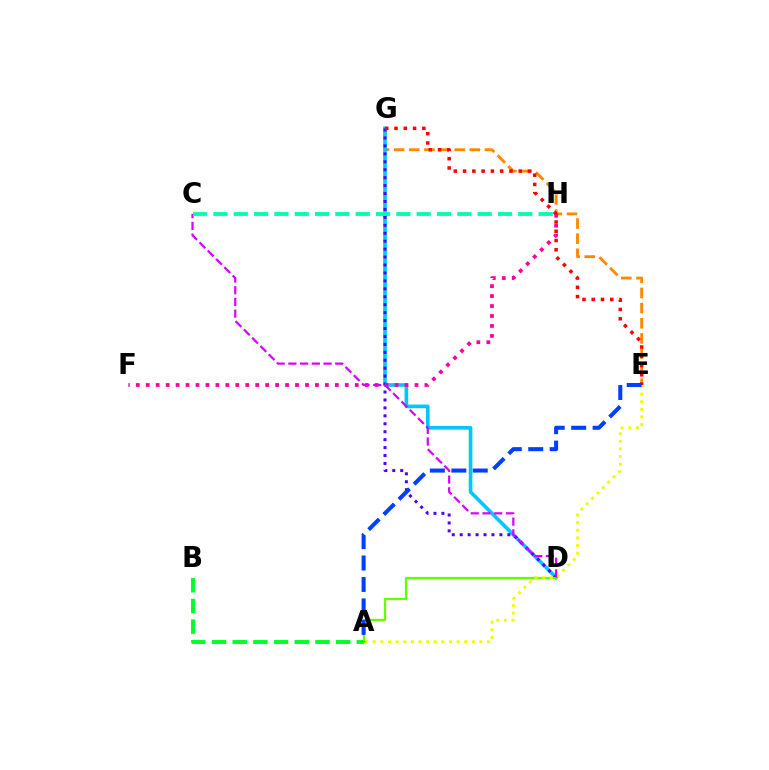{('E', 'G'): [{'color': '#ff8800', 'line_style': 'dashed', 'thickness': 2.06}, {'color': '#ff0000', 'line_style': 'dotted', 'thickness': 2.52}], ('D', 'G'): [{'color': '#00c7ff', 'line_style': 'solid', 'thickness': 2.62}, {'color': '#4f00ff', 'line_style': 'dotted', 'thickness': 2.16}], ('A', 'B'): [{'color': '#00ff27', 'line_style': 'dashed', 'thickness': 2.81}], ('A', 'D'): [{'color': '#66ff00', 'line_style': 'solid', 'thickness': 1.64}], ('A', 'E'): [{'color': '#eeff00', 'line_style': 'dotted', 'thickness': 2.07}, {'color': '#003fff', 'line_style': 'dashed', 'thickness': 2.91}], ('F', 'H'): [{'color': '#ff00a0', 'line_style': 'dotted', 'thickness': 2.7}], ('C', 'D'): [{'color': '#d600ff', 'line_style': 'dashed', 'thickness': 1.59}], ('C', 'H'): [{'color': '#00ffaf', 'line_style': 'dashed', 'thickness': 2.76}]}